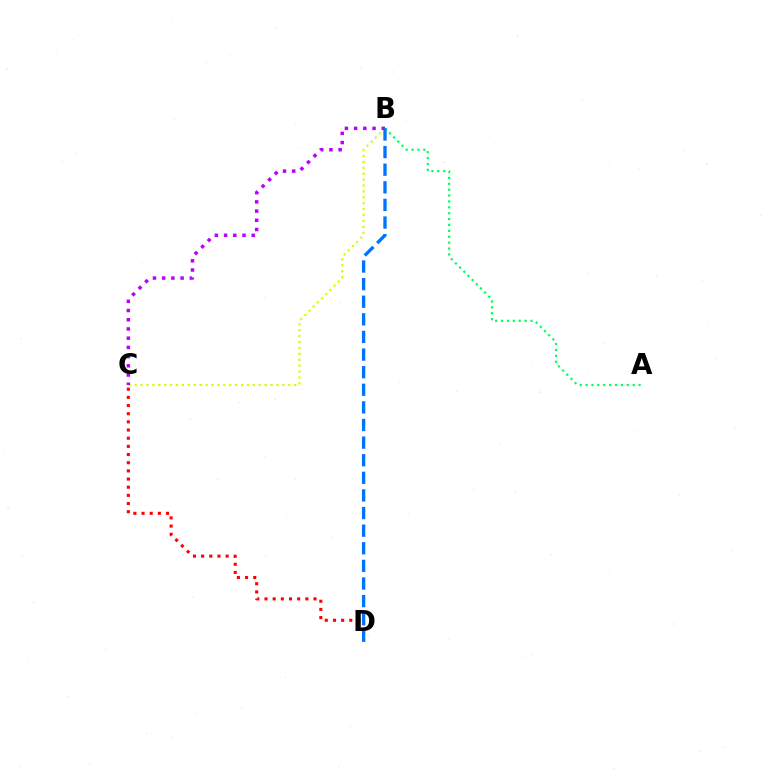{('B', 'C'): [{'color': '#d1ff00', 'line_style': 'dotted', 'thickness': 1.6}, {'color': '#b900ff', 'line_style': 'dotted', 'thickness': 2.5}], ('A', 'B'): [{'color': '#00ff5c', 'line_style': 'dotted', 'thickness': 1.6}], ('C', 'D'): [{'color': '#ff0000', 'line_style': 'dotted', 'thickness': 2.22}], ('B', 'D'): [{'color': '#0074ff', 'line_style': 'dashed', 'thickness': 2.39}]}